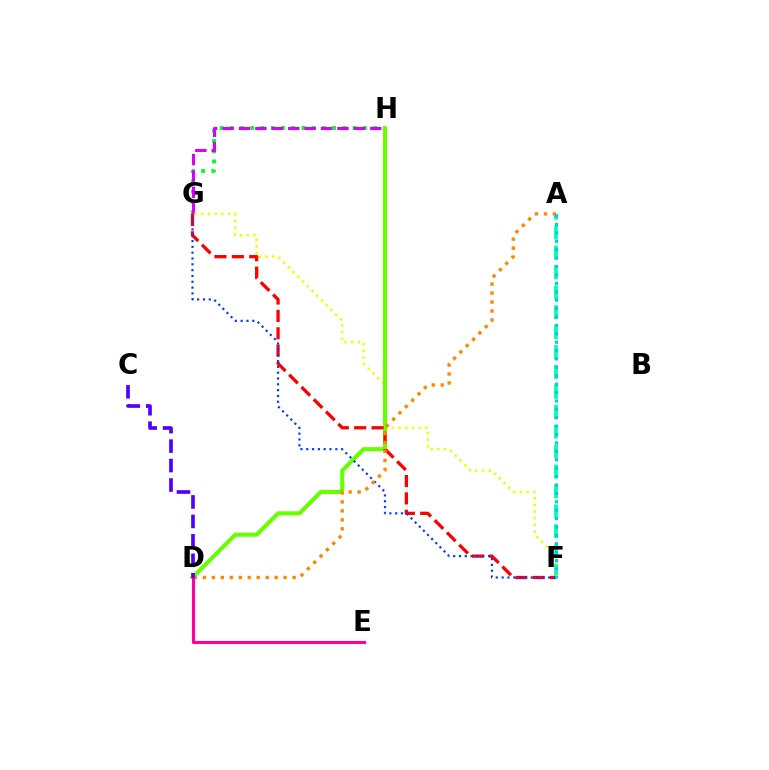{('G', 'H'): [{'color': '#00ff27', 'line_style': 'dotted', 'thickness': 2.78}, {'color': '#d600ff', 'line_style': 'dashed', 'thickness': 2.23}], ('A', 'F'): [{'color': '#00ffaf', 'line_style': 'dashed', 'thickness': 2.7}, {'color': '#00c7ff', 'line_style': 'dotted', 'thickness': 2.28}], ('F', 'G'): [{'color': '#eeff00', 'line_style': 'dotted', 'thickness': 1.82}, {'color': '#ff0000', 'line_style': 'dashed', 'thickness': 2.36}, {'color': '#003fff', 'line_style': 'dotted', 'thickness': 1.58}], ('D', 'H'): [{'color': '#66ff00', 'line_style': 'solid', 'thickness': 2.93}], ('A', 'D'): [{'color': '#ff8800', 'line_style': 'dotted', 'thickness': 2.44}], ('D', 'E'): [{'color': '#ff00a0', 'line_style': 'solid', 'thickness': 2.22}], ('C', 'D'): [{'color': '#4f00ff', 'line_style': 'dashed', 'thickness': 2.64}]}